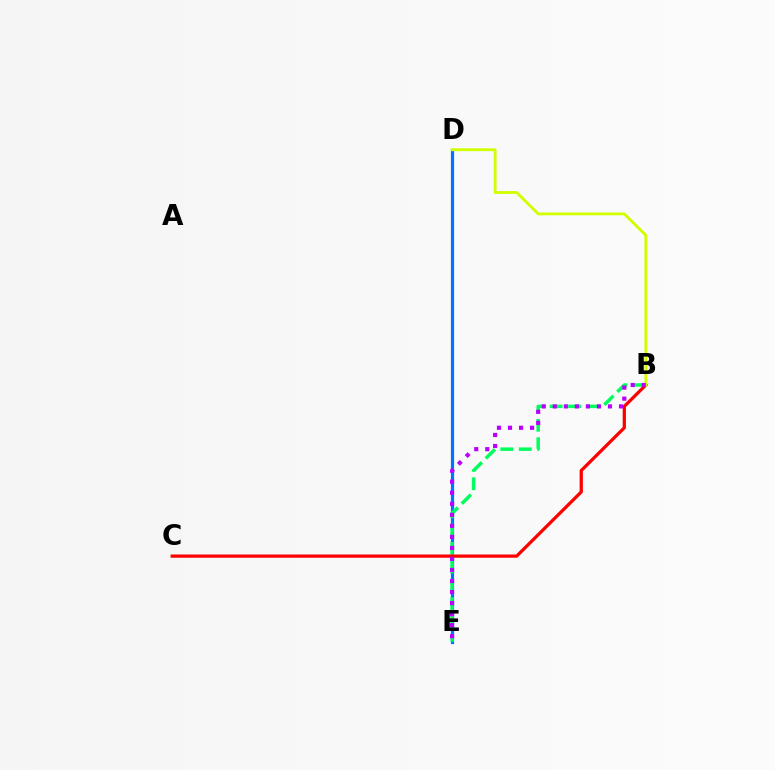{('D', 'E'): [{'color': '#0074ff', 'line_style': 'solid', 'thickness': 2.31}], ('B', 'E'): [{'color': '#00ff5c', 'line_style': 'dashed', 'thickness': 2.5}, {'color': '#b900ff', 'line_style': 'dotted', 'thickness': 3.0}], ('B', 'C'): [{'color': '#ff0000', 'line_style': 'solid', 'thickness': 2.34}], ('B', 'D'): [{'color': '#d1ff00', 'line_style': 'solid', 'thickness': 2.05}]}